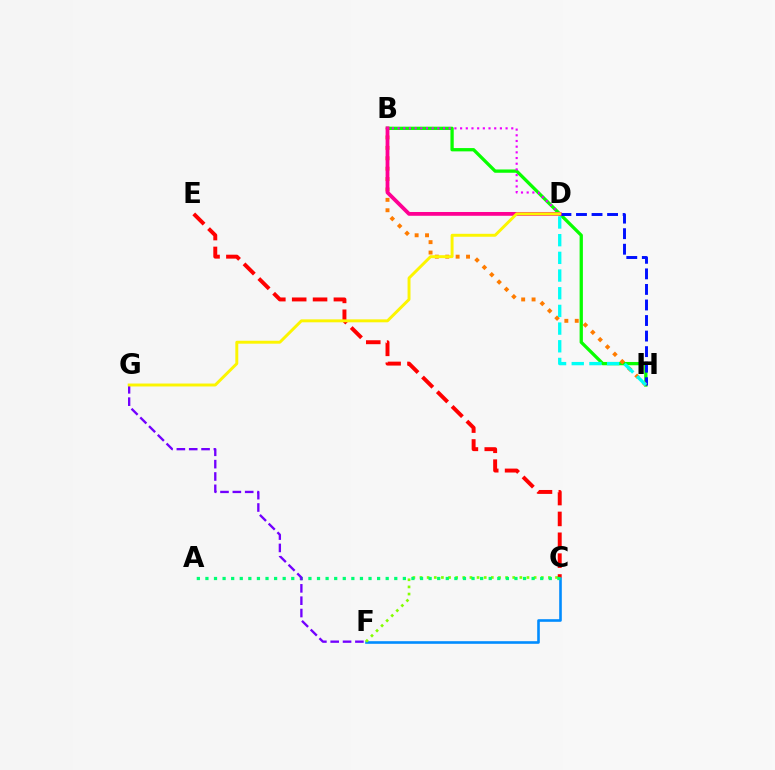{('B', 'H'): [{'color': '#08ff00', 'line_style': 'solid', 'thickness': 2.37}, {'color': '#ff7c00', 'line_style': 'dotted', 'thickness': 2.83}], ('D', 'H'): [{'color': '#0010ff', 'line_style': 'dashed', 'thickness': 2.11}, {'color': '#00fff6', 'line_style': 'dashed', 'thickness': 2.4}], ('C', 'F'): [{'color': '#008cff', 'line_style': 'solid', 'thickness': 1.88}, {'color': '#84ff00', 'line_style': 'dotted', 'thickness': 1.94}], ('C', 'E'): [{'color': '#ff0000', 'line_style': 'dashed', 'thickness': 2.83}], ('A', 'C'): [{'color': '#00ff74', 'line_style': 'dotted', 'thickness': 2.33}], ('B', 'D'): [{'color': '#ff0094', 'line_style': 'solid', 'thickness': 2.73}, {'color': '#ee00ff', 'line_style': 'dotted', 'thickness': 1.54}], ('F', 'G'): [{'color': '#7200ff', 'line_style': 'dashed', 'thickness': 1.68}], ('D', 'G'): [{'color': '#fcf500', 'line_style': 'solid', 'thickness': 2.12}]}